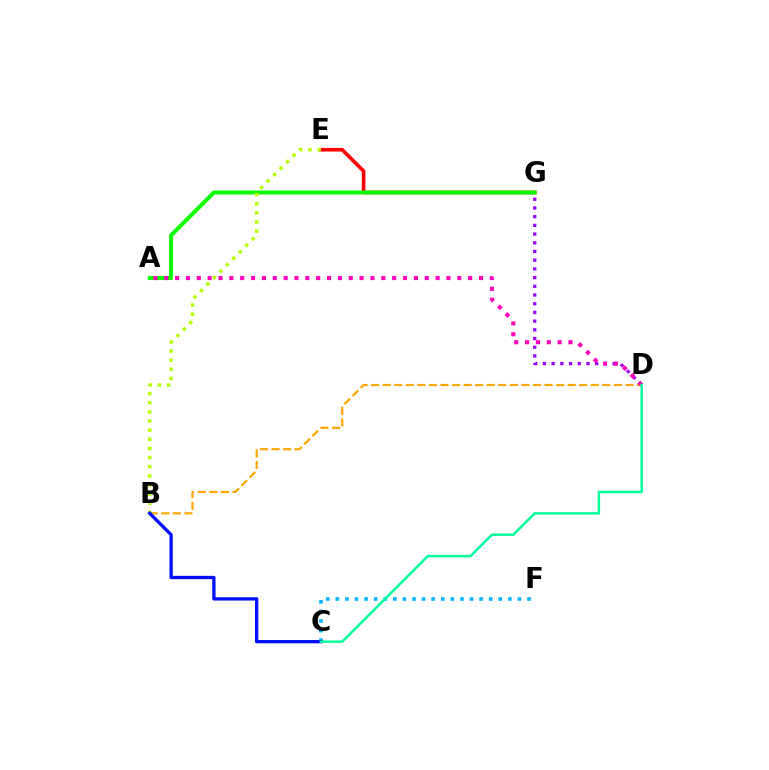{('D', 'G'): [{'color': '#9b00ff', 'line_style': 'dotted', 'thickness': 2.36}], ('E', 'G'): [{'color': '#ff0000', 'line_style': 'solid', 'thickness': 2.61}], ('A', 'G'): [{'color': '#08ff00', 'line_style': 'solid', 'thickness': 2.85}], ('B', 'D'): [{'color': '#ffa500', 'line_style': 'dashed', 'thickness': 1.57}], ('B', 'E'): [{'color': '#b3ff00', 'line_style': 'dotted', 'thickness': 2.48}], ('A', 'D'): [{'color': '#ff00bd', 'line_style': 'dotted', 'thickness': 2.95}], ('C', 'F'): [{'color': '#00b5ff', 'line_style': 'dotted', 'thickness': 2.6}], ('B', 'C'): [{'color': '#0010ff', 'line_style': 'solid', 'thickness': 2.39}], ('C', 'D'): [{'color': '#00ff9d', 'line_style': 'solid', 'thickness': 1.78}]}